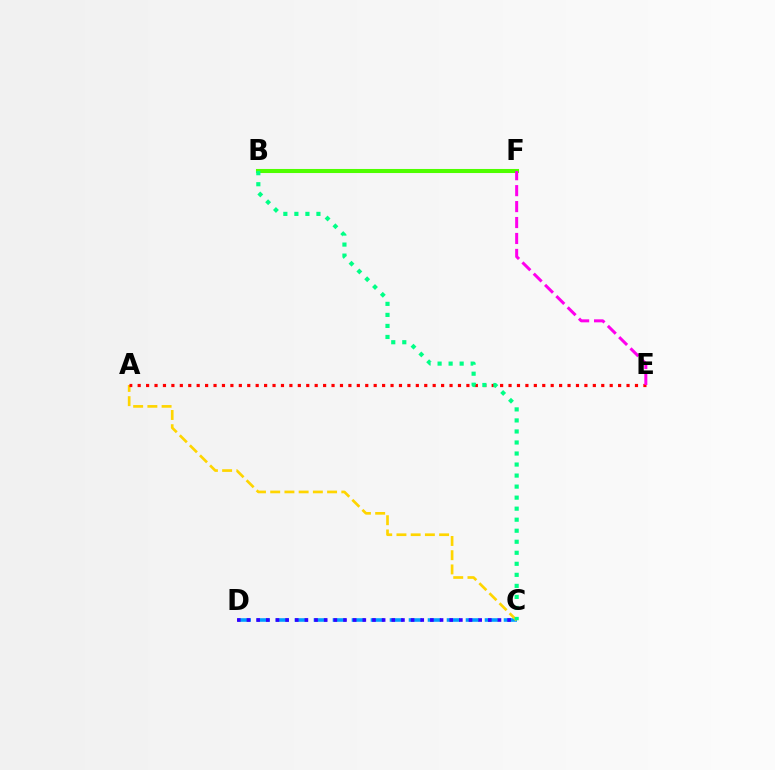{('C', 'D'): [{'color': '#009eff', 'line_style': 'dashed', 'thickness': 2.58}, {'color': '#3700ff', 'line_style': 'dotted', 'thickness': 2.62}], ('A', 'C'): [{'color': '#ffd500', 'line_style': 'dashed', 'thickness': 1.93}], ('B', 'F'): [{'color': '#4fff00', 'line_style': 'solid', 'thickness': 2.92}], ('A', 'E'): [{'color': '#ff0000', 'line_style': 'dotted', 'thickness': 2.29}], ('B', 'C'): [{'color': '#00ff86', 'line_style': 'dotted', 'thickness': 3.0}], ('E', 'F'): [{'color': '#ff00ed', 'line_style': 'dashed', 'thickness': 2.17}]}